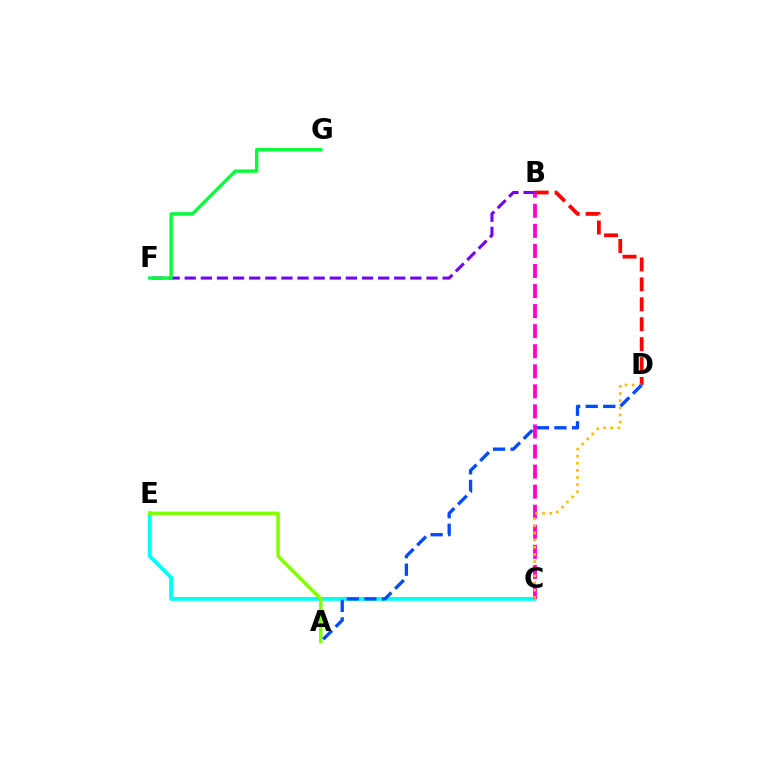{('C', 'E'): [{'color': '#00fff6', 'line_style': 'solid', 'thickness': 2.78}], ('B', 'D'): [{'color': '#ff0000', 'line_style': 'dashed', 'thickness': 2.71}], ('B', 'C'): [{'color': '#ff00cf', 'line_style': 'dashed', 'thickness': 2.73}], ('A', 'E'): [{'color': '#84ff00', 'line_style': 'solid', 'thickness': 2.51}], ('C', 'D'): [{'color': '#ffbd00', 'line_style': 'dotted', 'thickness': 1.94}], ('B', 'F'): [{'color': '#7200ff', 'line_style': 'dashed', 'thickness': 2.19}], ('A', 'D'): [{'color': '#004bff', 'line_style': 'dashed', 'thickness': 2.39}], ('F', 'G'): [{'color': '#00ff39', 'line_style': 'solid', 'thickness': 2.41}]}